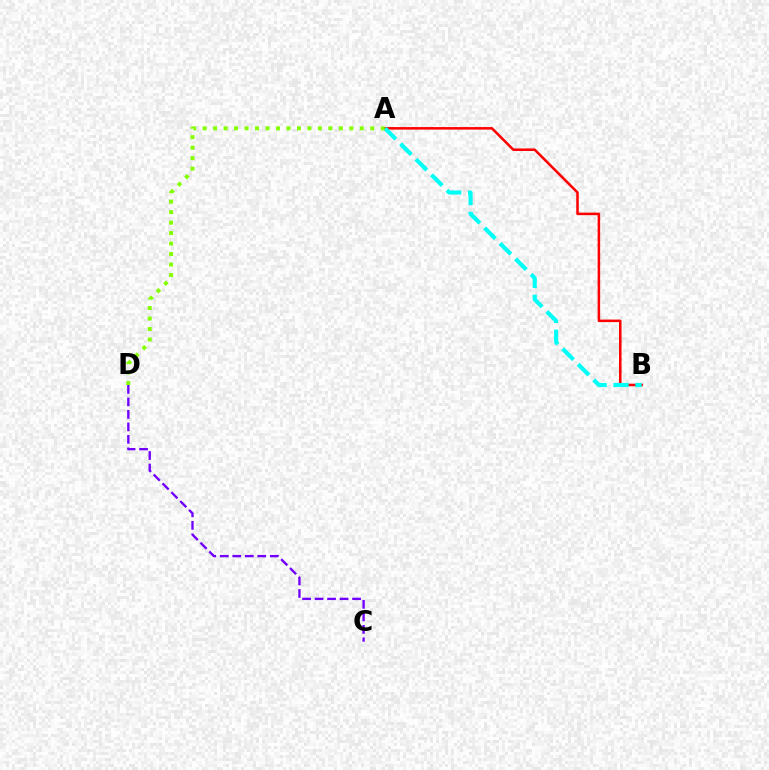{('A', 'B'): [{'color': '#ff0000', 'line_style': 'solid', 'thickness': 1.82}, {'color': '#00fff6', 'line_style': 'dashed', 'thickness': 2.98}], ('C', 'D'): [{'color': '#7200ff', 'line_style': 'dashed', 'thickness': 1.7}], ('A', 'D'): [{'color': '#84ff00', 'line_style': 'dotted', 'thickness': 2.85}]}